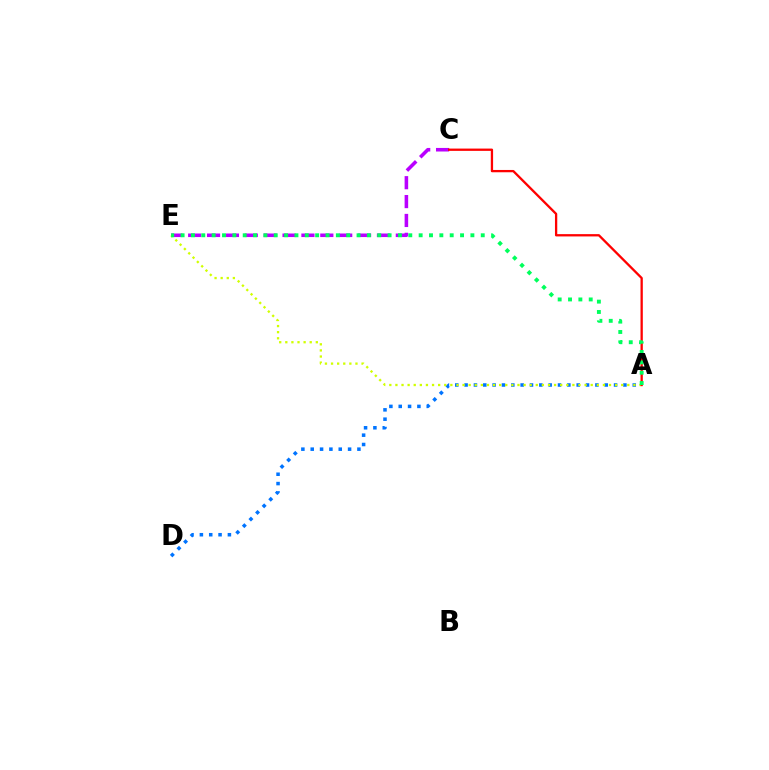{('C', 'E'): [{'color': '#b900ff', 'line_style': 'dashed', 'thickness': 2.56}], ('A', 'D'): [{'color': '#0074ff', 'line_style': 'dotted', 'thickness': 2.54}], ('A', 'E'): [{'color': '#d1ff00', 'line_style': 'dotted', 'thickness': 1.66}, {'color': '#00ff5c', 'line_style': 'dotted', 'thickness': 2.81}], ('A', 'C'): [{'color': '#ff0000', 'line_style': 'solid', 'thickness': 1.66}]}